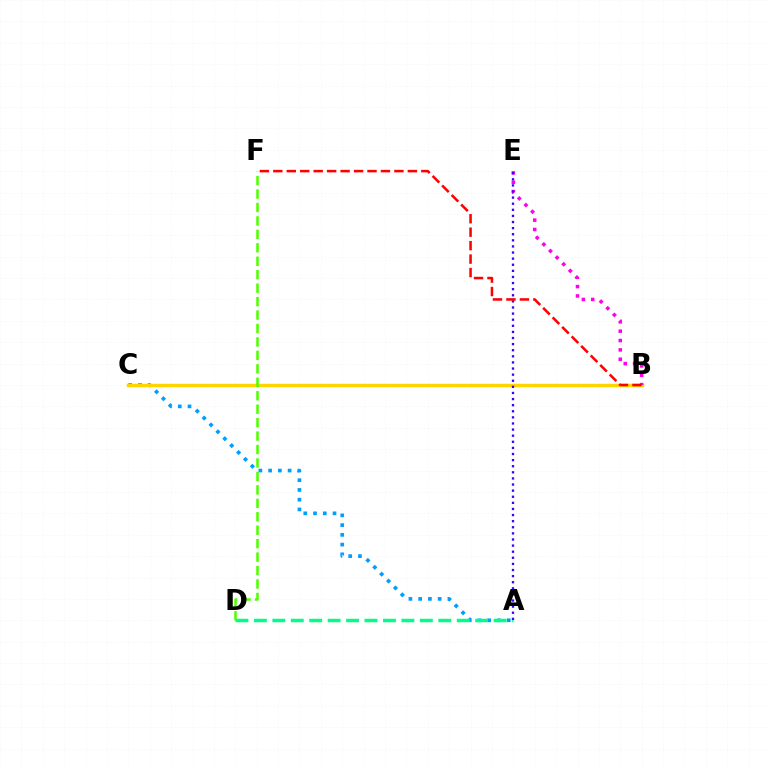{('A', 'C'): [{'color': '#009eff', 'line_style': 'dotted', 'thickness': 2.65}], ('A', 'D'): [{'color': '#00ff86', 'line_style': 'dashed', 'thickness': 2.51}], ('B', 'C'): [{'color': '#ffd500', 'line_style': 'solid', 'thickness': 2.5}], ('B', 'E'): [{'color': '#ff00ed', 'line_style': 'dotted', 'thickness': 2.54}], ('D', 'F'): [{'color': '#4fff00', 'line_style': 'dashed', 'thickness': 1.83}], ('A', 'E'): [{'color': '#3700ff', 'line_style': 'dotted', 'thickness': 1.66}], ('B', 'F'): [{'color': '#ff0000', 'line_style': 'dashed', 'thickness': 1.83}]}